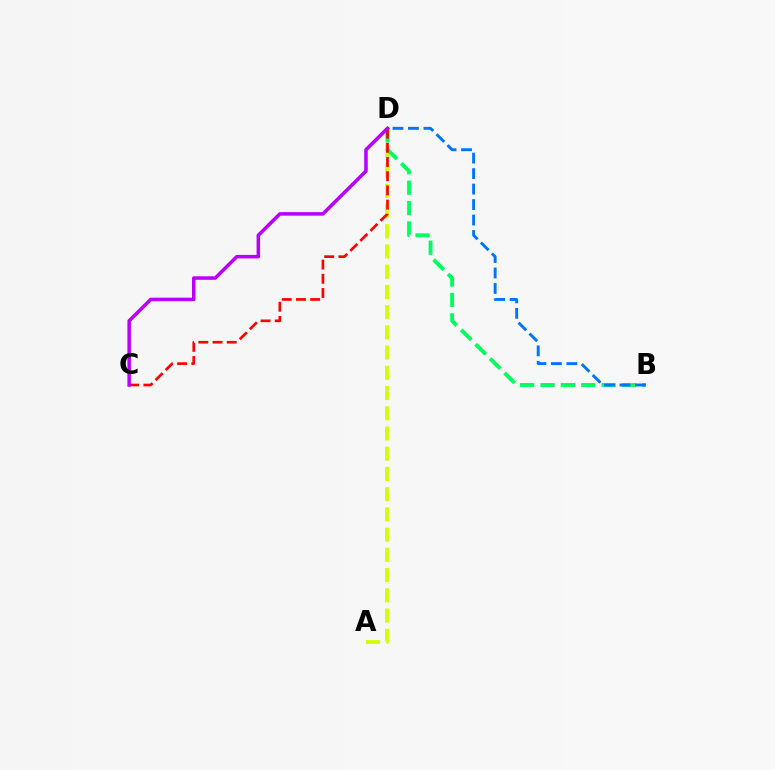{('A', 'D'): [{'color': '#d1ff00', 'line_style': 'dashed', 'thickness': 2.75}], ('B', 'D'): [{'color': '#00ff5c', 'line_style': 'dashed', 'thickness': 2.77}, {'color': '#0074ff', 'line_style': 'dashed', 'thickness': 2.1}], ('C', 'D'): [{'color': '#ff0000', 'line_style': 'dashed', 'thickness': 1.93}, {'color': '#b900ff', 'line_style': 'solid', 'thickness': 2.53}]}